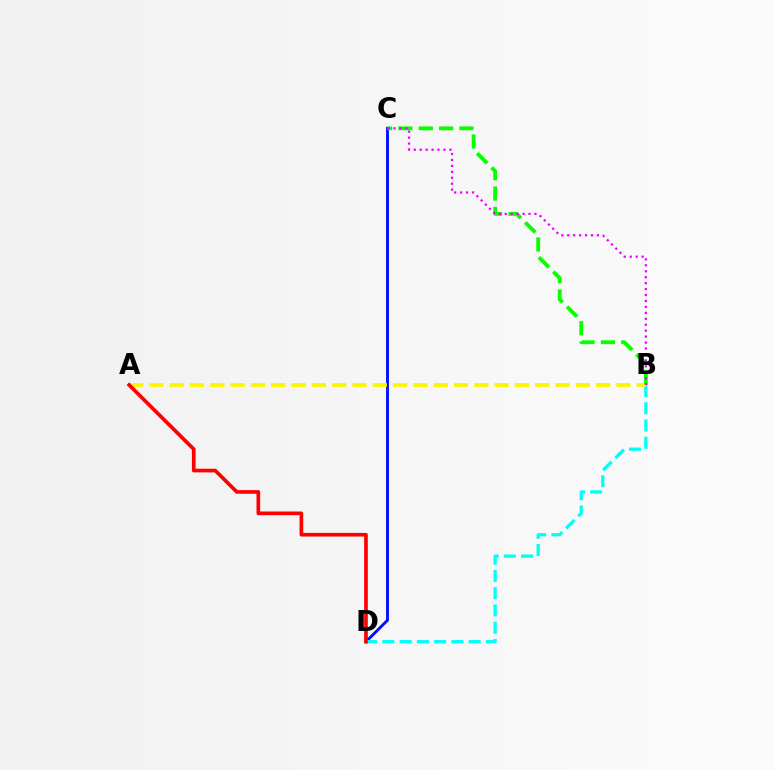{('C', 'D'): [{'color': '#0010ff', 'line_style': 'solid', 'thickness': 2.08}], ('B', 'D'): [{'color': '#00fff6', 'line_style': 'dashed', 'thickness': 2.34}], ('B', 'C'): [{'color': '#08ff00', 'line_style': 'dashed', 'thickness': 2.76}, {'color': '#ee00ff', 'line_style': 'dotted', 'thickness': 1.61}], ('A', 'B'): [{'color': '#fcf500', 'line_style': 'dashed', 'thickness': 2.76}], ('A', 'D'): [{'color': '#ff0000', 'line_style': 'solid', 'thickness': 2.65}]}